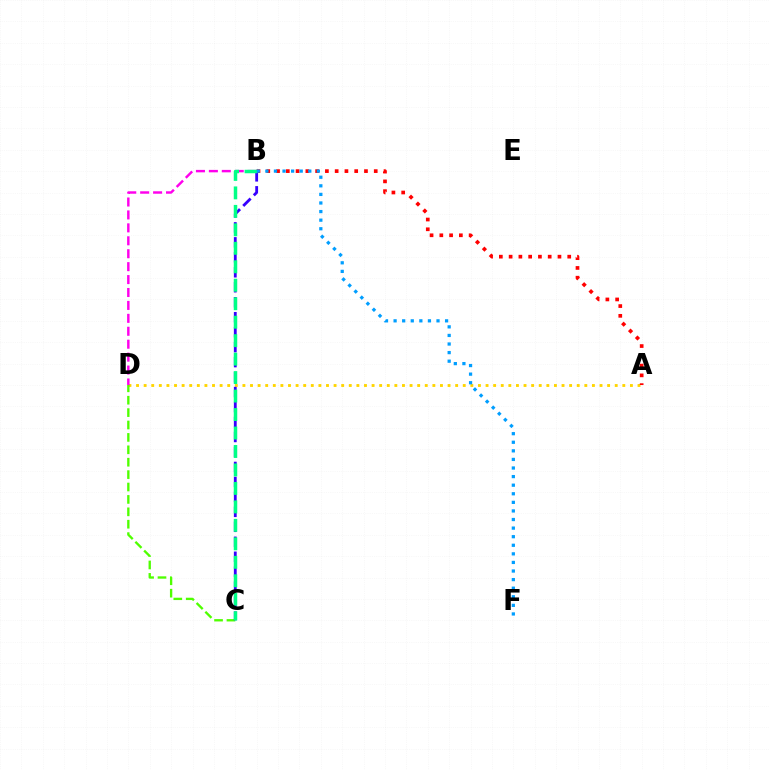{('A', 'D'): [{'color': '#ffd500', 'line_style': 'dotted', 'thickness': 2.06}], ('A', 'B'): [{'color': '#ff0000', 'line_style': 'dotted', 'thickness': 2.65}], ('B', 'D'): [{'color': '#ff00ed', 'line_style': 'dashed', 'thickness': 1.76}], ('C', 'D'): [{'color': '#4fff00', 'line_style': 'dashed', 'thickness': 1.68}], ('B', 'C'): [{'color': '#3700ff', 'line_style': 'dashed', 'thickness': 2.03}, {'color': '#00ff86', 'line_style': 'dashed', 'thickness': 2.51}], ('B', 'F'): [{'color': '#009eff', 'line_style': 'dotted', 'thickness': 2.33}]}